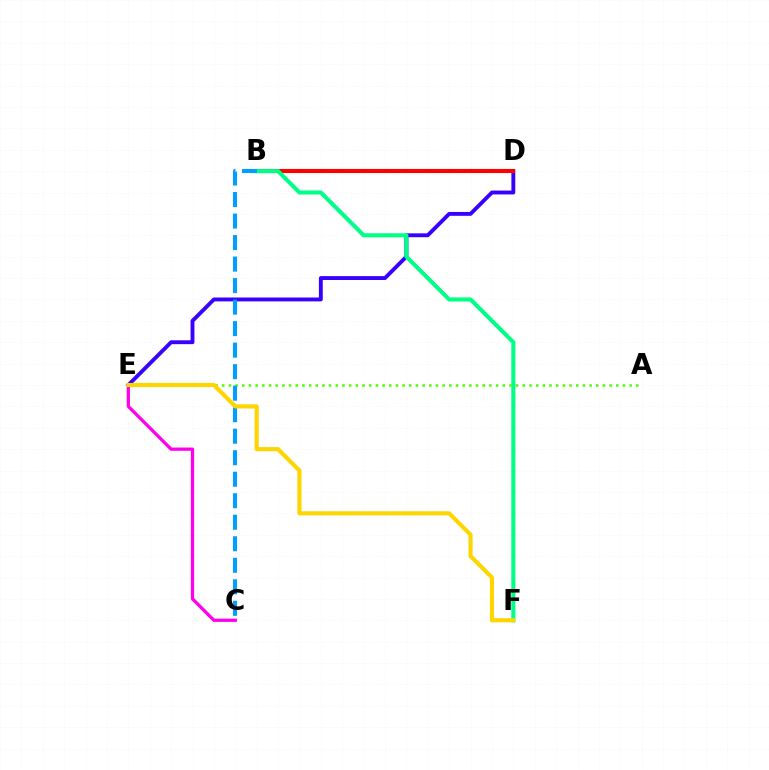{('D', 'E'): [{'color': '#3700ff', 'line_style': 'solid', 'thickness': 2.79}], ('B', 'D'): [{'color': '#ff0000', 'line_style': 'solid', 'thickness': 2.94}], ('B', 'F'): [{'color': '#00ff86', 'line_style': 'solid', 'thickness': 2.93}], ('A', 'E'): [{'color': '#4fff00', 'line_style': 'dotted', 'thickness': 1.81}], ('C', 'E'): [{'color': '#ff00ed', 'line_style': 'solid', 'thickness': 2.35}], ('B', 'C'): [{'color': '#009eff', 'line_style': 'dashed', 'thickness': 2.92}], ('E', 'F'): [{'color': '#ffd500', 'line_style': 'solid', 'thickness': 2.97}]}